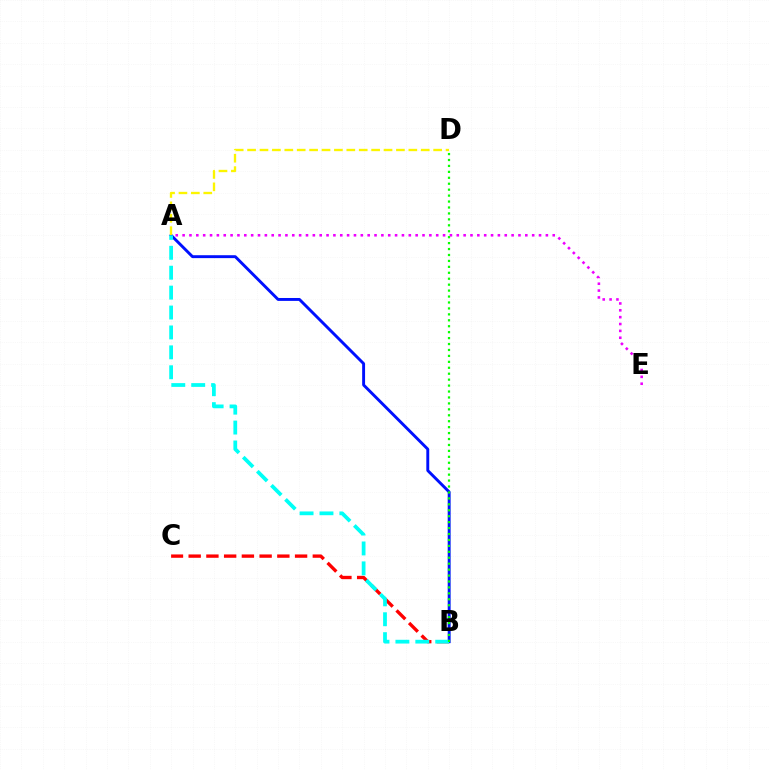{('B', 'C'): [{'color': '#ff0000', 'line_style': 'dashed', 'thickness': 2.41}], ('A', 'B'): [{'color': '#0010ff', 'line_style': 'solid', 'thickness': 2.09}, {'color': '#00fff6', 'line_style': 'dashed', 'thickness': 2.7}], ('A', 'D'): [{'color': '#fcf500', 'line_style': 'dashed', 'thickness': 1.69}], ('A', 'E'): [{'color': '#ee00ff', 'line_style': 'dotted', 'thickness': 1.86}], ('B', 'D'): [{'color': '#08ff00', 'line_style': 'dotted', 'thickness': 1.61}]}